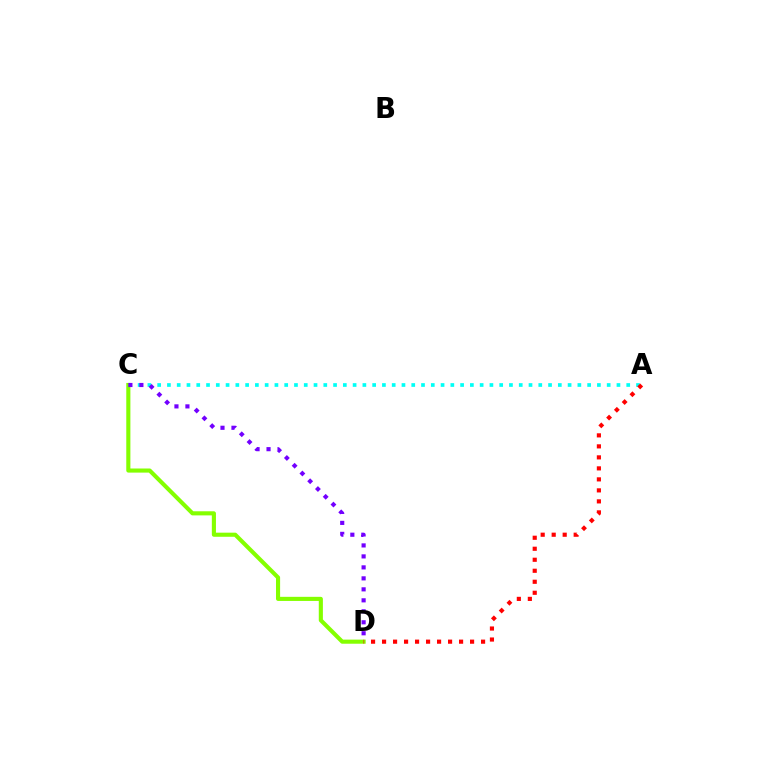{('A', 'C'): [{'color': '#00fff6', 'line_style': 'dotted', 'thickness': 2.66}], ('C', 'D'): [{'color': '#84ff00', 'line_style': 'solid', 'thickness': 2.96}, {'color': '#7200ff', 'line_style': 'dotted', 'thickness': 2.98}], ('A', 'D'): [{'color': '#ff0000', 'line_style': 'dotted', 'thickness': 2.99}]}